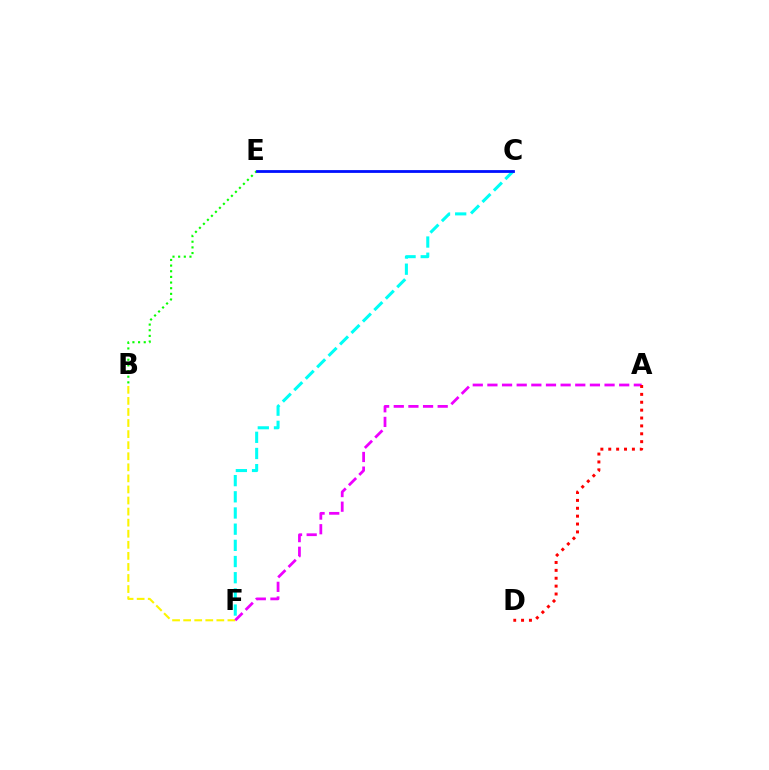{('B', 'F'): [{'color': '#fcf500', 'line_style': 'dashed', 'thickness': 1.5}], ('C', 'F'): [{'color': '#00fff6', 'line_style': 'dashed', 'thickness': 2.2}], ('A', 'F'): [{'color': '#ee00ff', 'line_style': 'dashed', 'thickness': 1.99}], ('B', 'E'): [{'color': '#08ff00', 'line_style': 'dotted', 'thickness': 1.54}], ('A', 'D'): [{'color': '#ff0000', 'line_style': 'dotted', 'thickness': 2.14}], ('C', 'E'): [{'color': '#0010ff', 'line_style': 'solid', 'thickness': 2.01}]}